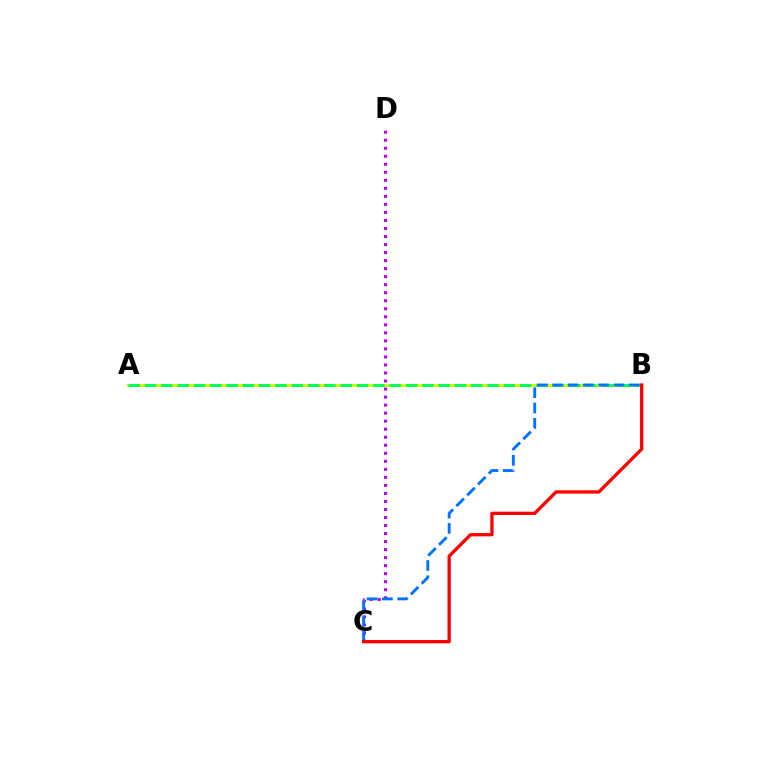{('A', 'B'): [{'color': '#d1ff00', 'line_style': 'solid', 'thickness': 2.13}, {'color': '#00ff5c', 'line_style': 'dashed', 'thickness': 2.22}], ('C', 'D'): [{'color': '#b900ff', 'line_style': 'dotted', 'thickness': 2.18}], ('B', 'C'): [{'color': '#0074ff', 'line_style': 'dashed', 'thickness': 2.08}, {'color': '#ff0000', 'line_style': 'solid', 'thickness': 2.36}]}